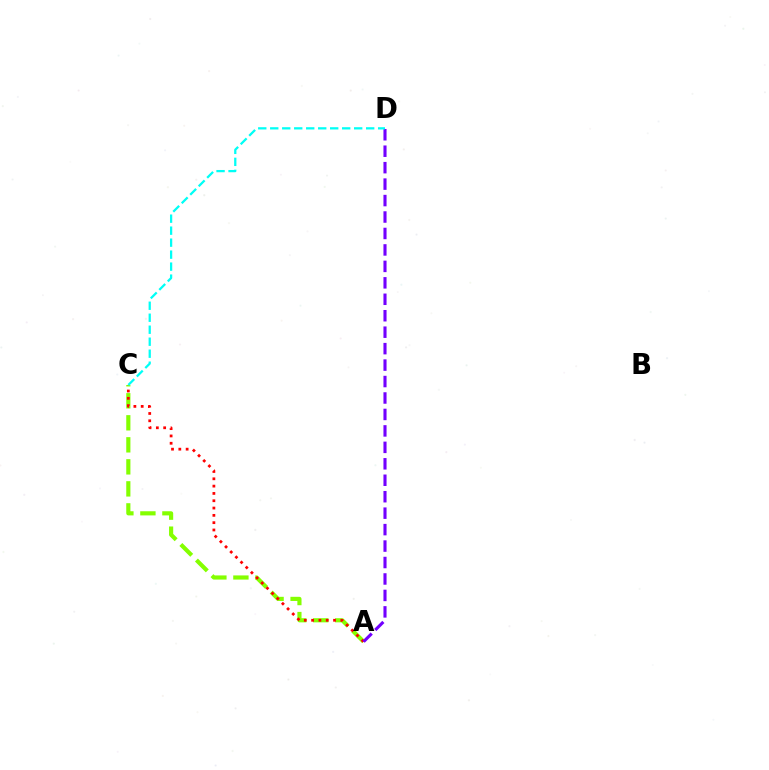{('A', 'C'): [{'color': '#84ff00', 'line_style': 'dashed', 'thickness': 2.99}, {'color': '#ff0000', 'line_style': 'dotted', 'thickness': 1.99}], ('A', 'D'): [{'color': '#7200ff', 'line_style': 'dashed', 'thickness': 2.24}], ('C', 'D'): [{'color': '#00fff6', 'line_style': 'dashed', 'thickness': 1.63}]}